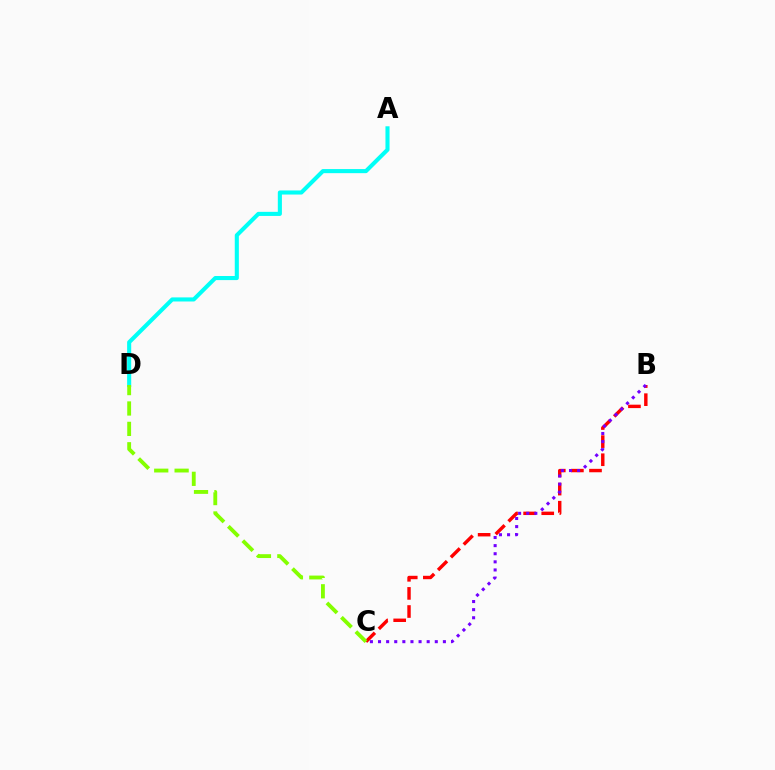{('B', 'C'): [{'color': '#ff0000', 'line_style': 'dashed', 'thickness': 2.46}, {'color': '#7200ff', 'line_style': 'dotted', 'thickness': 2.2}], ('A', 'D'): [{'color': '#00fff6', 'line_style': 'solid', 'thickness': 2.94}], ('C', 'D'): [{'color': '#84ff00', 'line_style': 'dashed', 'thickness': 2.77}]}